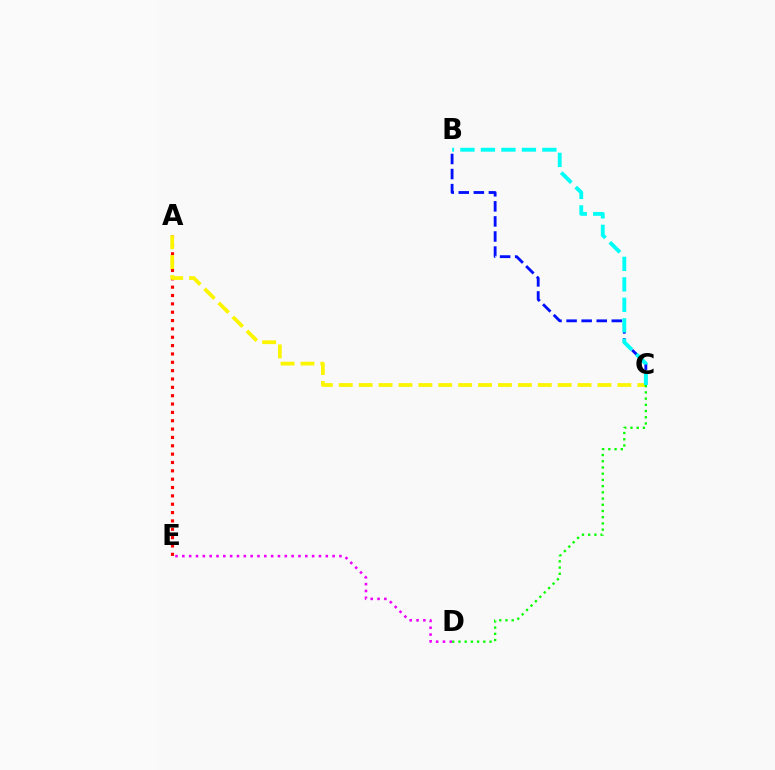{('A', 'E'): [{'color': '#ff0000', 'line_style': 'dotted', 'thickness': 2.27}], ('B', 'C'): [{'color': '#0010ff', 'line_style': 'dashed', 'thickness': 2.05}, {'color': '#00fff6', 'line_style': 'dashed', 'thickness': 2.78}], ('A', 'C'): [{'color': '#fcf500', 'line_style': 'dashed', 'thickness': 2.7}], ('D', 'E'): [{'color': '#ee00ff', 'line_style': 'dotted', 'thickness': 1.86}], ('C', 'D'): [{'color': '#08ff00', 'line_style': 'dotted', 'thickness': 1.69}]}